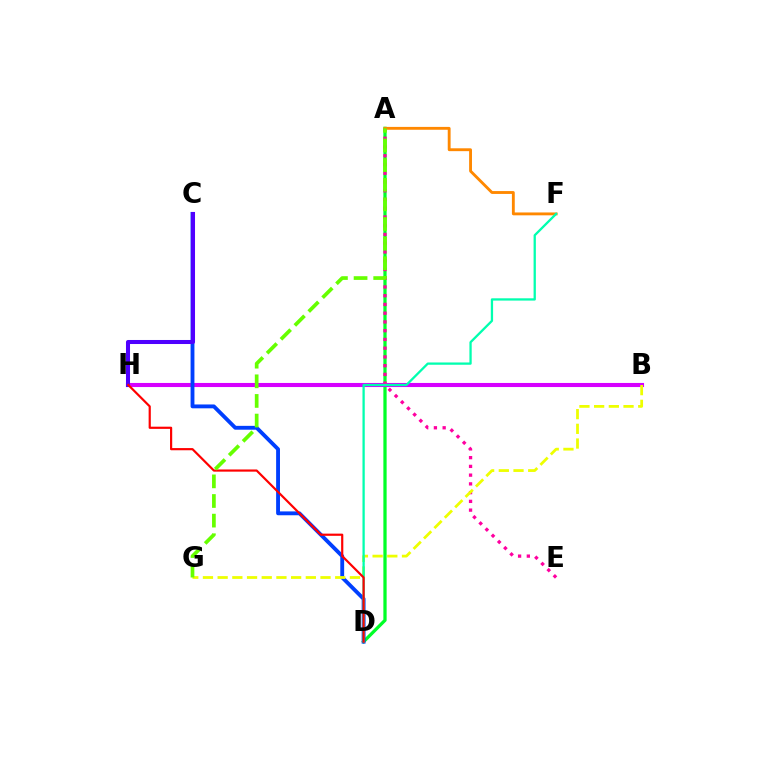{('B', 'H'): [{'color': '#00c7ff', 'line_style': 'dotted', 'thickness': 2.13}, {'color': '#d600ff', 'line_style': 'solid', 'thickness': 2.95}], ('A', 'D'): [{'color': '#00ff27', 'line_style': 'solid', 'thickness': 2.35}], ('A', 'E'): [{'color': '#ff00a0', 'line_style': 'dotted', 'thickness': 2.38}], ('C', 'D'): [{'color': '#003fff', 'line_style': 'solid', 'thickness': 2.77}], ('A', 'F'): [{'color': '#ff8800', 'line_style': 'solid', 'thickness': 2.06}], ('C', 'H'): [{'color': '#4f00ff', 'line_style': 'solid', 'thickness': 2.91}], ('B', 'G'): [{'color': '#eeff00', 'line_style': 'dashed', 'thickness': 2.0}], ('D', 'F'): [{'color': '#00ffaf', 'line_style': 'solid', 'thickness': 1.65}], ('D', 'H'): [{'color': '#ff0000', 'line_style': 'solid', 'thickness': 1.57}], ('A', 'G'): [{'color': '#66ff00', 'line_style': 'dashed', 'thickness': 2.67}]}